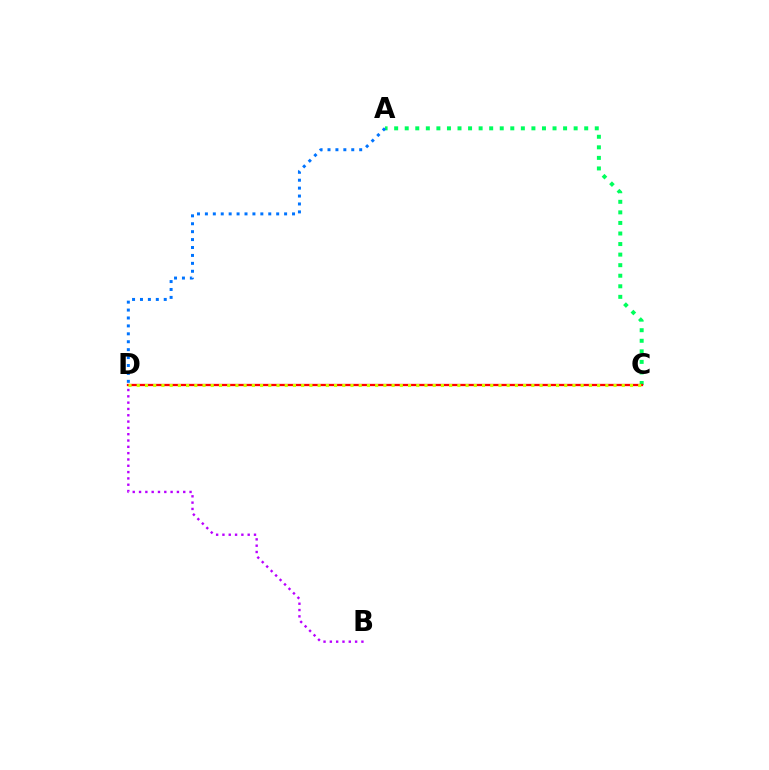{('B', 'D'): [{'color': '#b900ff', 'line_style': 'dotted', 'thickness': 1.72}], ('A', 'C'): [{'color': '#00ff5c', 'line_style': 'dotted', 'thickness': 2.87}], ('A', 'D'): [{'color': '#0074ff', 'line_style': 'dotted', 'thickness': 2.15}], ('C', 'D'): [{'color': '#ff0000', 'line_style': 'solid', 'thickness': 1.65}, {'color': '#d1ff00', 'line_style': 'dotted', 'thickness': 2.23}]}